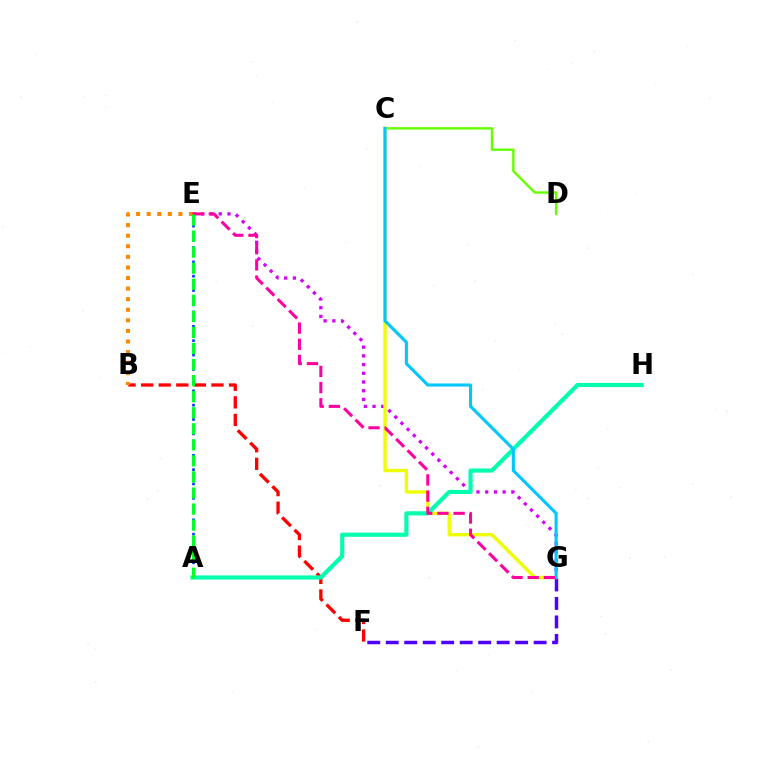{('A', 'E'): [{'color': '#003fff', 'line_style': 'dotted', 'thickness': 1.95}, {'color': '#00ff27', 'line_style': 'dashed', 'thickness': 2.18}], ('C', 'D'): [{'color': '#66ff00', 'line_style': 'solid', 'thickness': 1.74}], ('F', 'G'): [{'color': '#4f00ff', 'line_style': 'dashed', 'thickness': 2.51}], ('E', 'G'): [{'color': '#d600ff', 'line_style': 'dotted', 'thickness': 2.37}, {'color': '#ff00a0', 'line_style': 'dashed', 'thickness': 2.2}], ('C', 'G'): [{'color': '#eeff00', 'line_style': 'solid', 'thickness': 2.43}, {'color': '#00c7ff', 'line_style': 'solid', 'thickness': 2.22}], ('B', 'F'): [{'color': '#ff0000', 'line_style': 'dashed', 'thickness': 2.39}], ('A', 'H'): [{'color': '#00ffaf', 'line_style': 'solid', 'thickness': 2.99}], ('B', 'E'): [{'color': '#ff8800', 'line_style': 'dotted', 'thickness': 2.88}]}